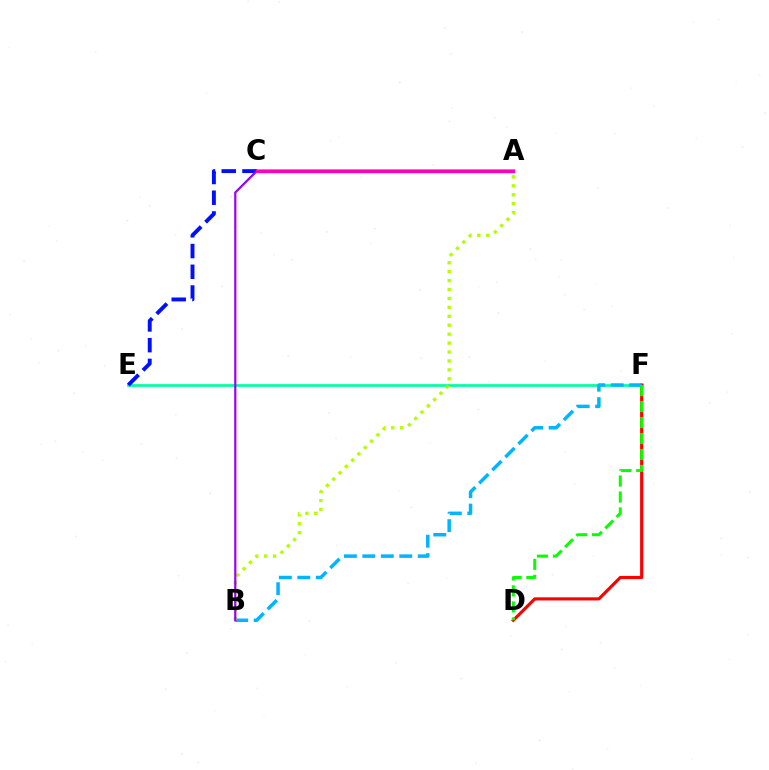{('E', 'F'): [{'color': '#00ff9d', 'line_style': 'solid', 'thickness': 1.95}], ('D', 'F'): [{'color': '#ff0000', 'line_style': 'solid', 'thickness': 2.26}, {'color': '#08ff00', 'line_style': 'dashed', 'thickness': 2.17}], ('B', 'F'): [{'color': '#00b5ff', 'line_style': 'dashed', 'thickness': 2.51}], ('A', 'B'): [{'color': '#b3ff00', 'line_style': 'dotted', 'thickness': 2.43}], ('A', 'C'): [{'color': '#ffa500', 'line_style': 'solid', 'thickness': 2.86}, {'color': '#ff00bd', 'line_style': 'solid', 'thickness': 2.41}], ('C', 'E'): [{'color': '#0010ff', 'line_style': 'dashed', 'thickness': 2.82}], ('B', 'C'): [{'color': '#9b00ff', 'line_style': 'solid', 'thickness': 1.59}]}